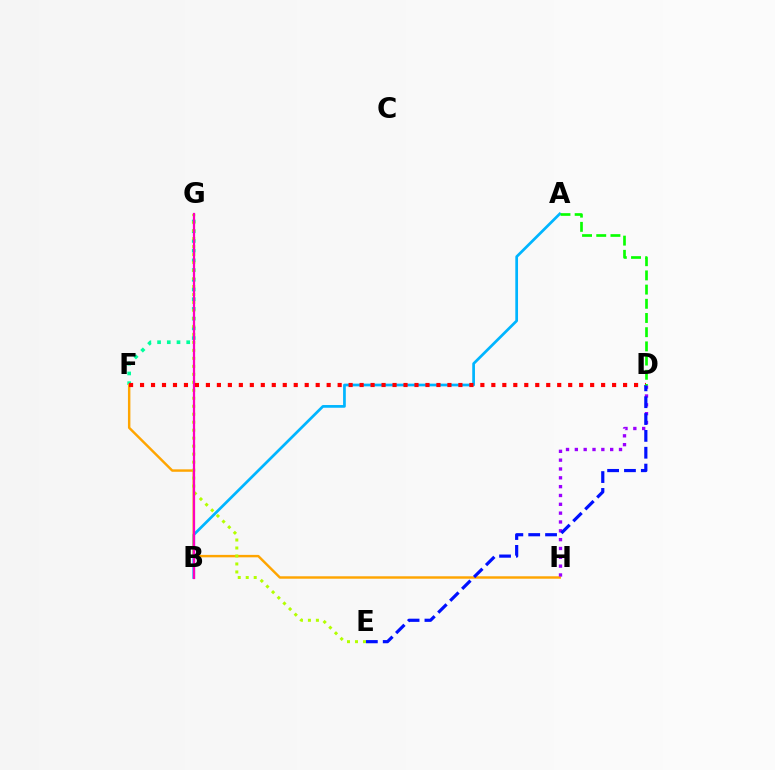{('F', 'G'): [{'color': '#00ff9d', 'line_style': 'dotted', 'thickness': 2.64}], ('A', 'B'): [{'color': '#00b5ff', 'line_style': 'solid', 'thickness': 1.96}], ('F', 'H'): [{'color': '#ffa500', 'line_style': 'solid', 'thickness': 1.76}], ('D', 'H'): [{'color': '#9b00ff', 'line_style': 'dotted', 'thickness': 2.4}], ('E', 'G'): [{'color': '#b3ff00', 'line_style': 'dotted', 'thickness': 2.17}], ('B', 'G'): [{'color': '#ff00bd', 'line_style': 'solid', 'thickness': 1.62}], ('D', 'F'): [{'color': '#ff0000', 'line_style': 'dotted', 'thickness': 2.98}], ('D', 'E'): [{'color': '#0010ff', 'line_style': 'dashed', 'thickness': 2.29}], ('A', 'D'): [{'color': '#08ff00', 'line_style': 'dashed', 'thickness': 1.93}]}